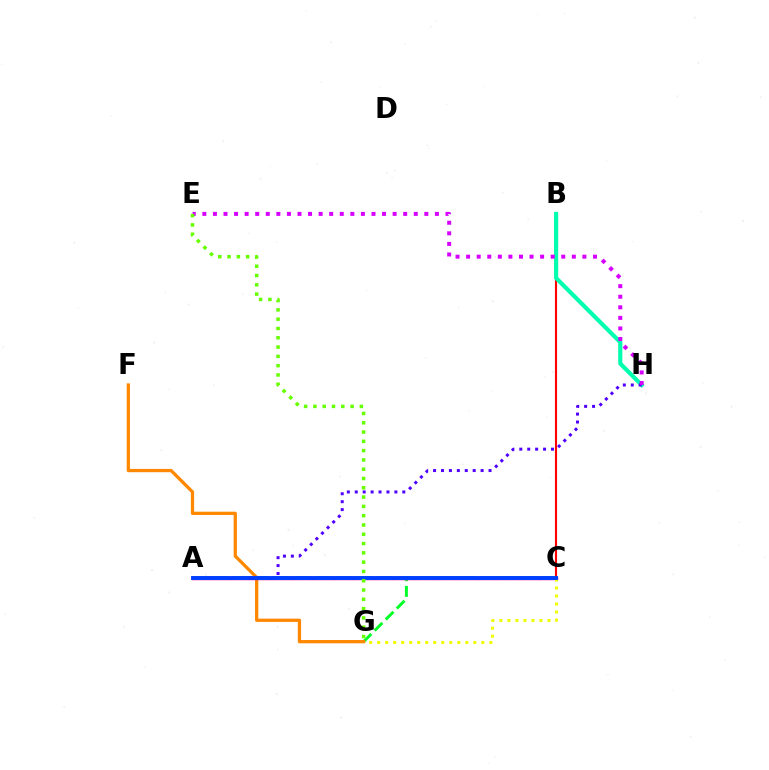{('B', 'C'): [{'color': '#ff0000', 'line_style': 'solid', 'thickness': 1.53}], ('B', 'H'): [{'color': '#00ffaf', 'line_style': 'solid', 'thickness': 2.99}], ('C', 'G'): [{'color': '#00ff27', 'line_style': 'dashed', 'thickness': 2.13}, {'color': '#eeff00', 'line_style': 'dotted', 'thickness': 2.18}], ('F', 'G'): [{'color': '#ff8800', 'line_style': 'solid', 'thickness': 2.35}], ('A', 'H'): [{'color': '#4f00ff', 'line_style': 'dotted', 'thickness': 2.15}], ('E', 'H'): [{'color': '#d600ff', 'line_style': 'dotted', 'thickness': 2.87}], ('A', 'C'): [{'color': '#ff00a0', 'line_style': 'solid', 'thickness': 2.5}, {'color': '#00c7ff', 'line_style': 'dashed', 'thickness': 2.79}, {'color': '#003fff', 'line_style': 'solid', 'thickness': 2.8}], ('E', 'G'): [{'color': '#66ff00', 'line_style': 'dotted', 'thickness': 2.53}]}